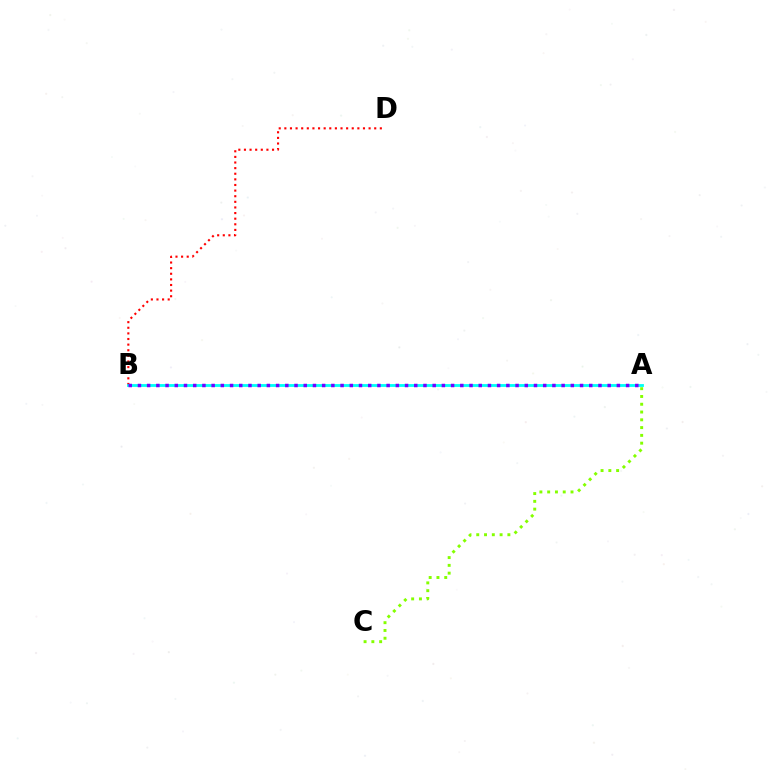{('B', 'D'): [{'color': '#ff0000', 'line_style': 'dotted', 'thickness': 1.53}], ('A', 'B'): [{'color': '#00fff6', 'line_style': 'solid', 'thickness': 2.03}, {'color': '#7200ff', 'line_style': 'dotted', 'thickness': 2.5}], ('A', 'C'): [{'color': '#84ff00', 'line_style': 'dotted', 'thickness': 2.11}]}